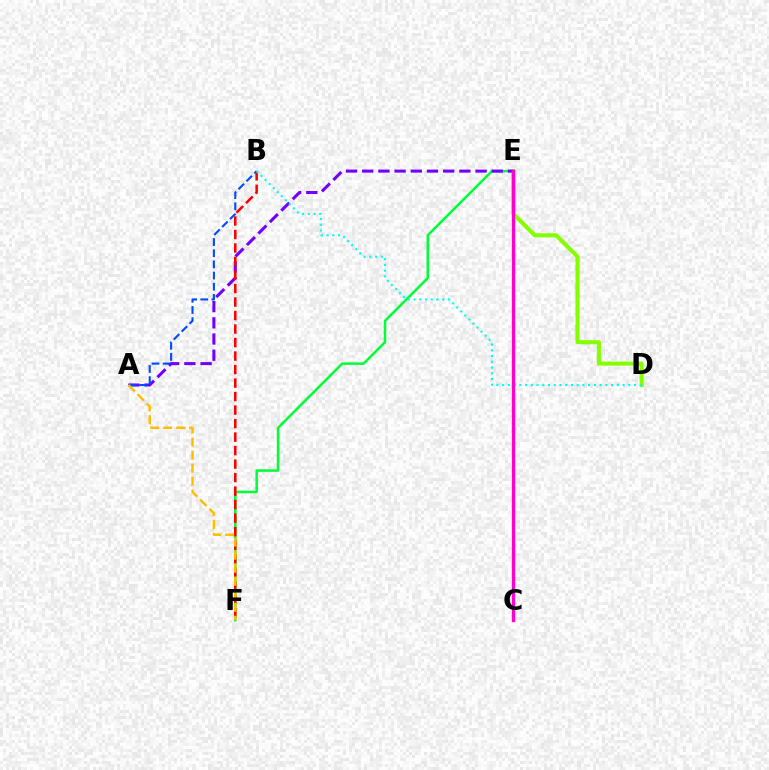{('E', 'F'): [{'color': '#00ff39', 'line_style': 'solid', 'thickness': 1.82}], ('D', 'E'): [{'color': '#84ff00', 'line_style': 'solid', 'thickness': 2.94}], ('A', 'E'): [{'color': '#7200ff', 'line_style': 'dashed', 'thickness': 2.2}], ('B', 'F'): [{'color': '#ff0000', 'line_style': 'dashed', 'thickness': 1.83}], ('A', 'B'): [{'color': '#004bff', 'line_style': 'dashed', 'thickness': 1.52}], ('B', 'D'): [{'color': '#00fff6', 'line_style': 'dotted', 'thickness': 1.56}], ('C', 'E'): [{'color': '#ff00cf', 'line_style': 'solid', 'thickness': 2.38}], ('A', 'F'): [{'color': '#ffbd00', 'line_style': 'dashed', 'thickness': 1.77}]}